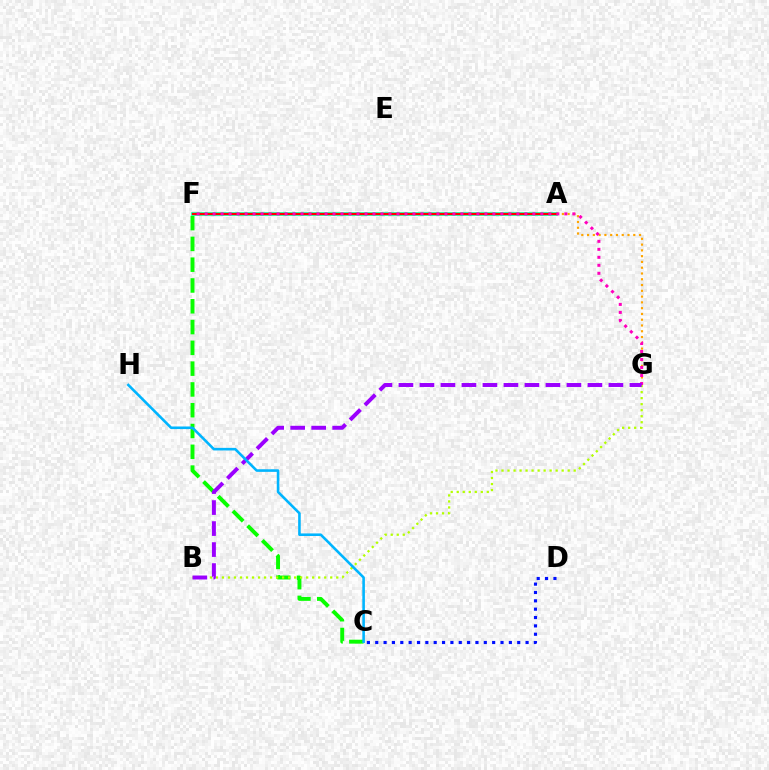{('C', 'F'): [{'color': '#08ff00', 'line_style': 'dashed', 'thickness': 2.82}], ('A', 'F'): [{'color': '#00ff9d', 'line_style': 'solid', 'thickness': 2.58}, {'color': '#ff0000', 'line_style': 'solid', 'thickness': 1.54}], ('A', 'G'): [{'color': '#ffa500', 'line_style': 'dotted', 'thickness': 1.57}], ('C', 'D'): [{'color': '#0010ff', 'line_style': 'dotted', 'thickness': 2.27}], ('F', 'G'): [{'color': '#ff00bd', 'line_style': 'dotted', 'thickness': 2.17}], ('B', 'G'): [{'color': '#b3ff00', 'line_style': 'dotted', 'thickness': 1.63}, {'color': '#9b00ff', 'line_style': 'dashed', 'thickness': 2.85}], ('C', 'H'): [{'color': '#00b5ff', 'line_style': 'solid', 'thickness': 1.86}]}